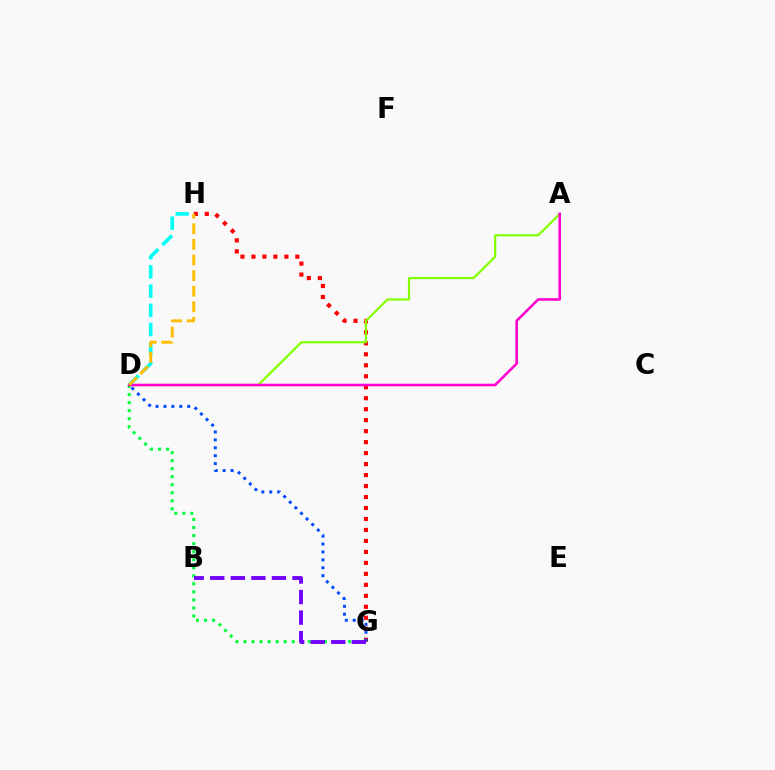{('D', 'H'): [{'color': '#00fff6', 'line_style': 'dashed', 'thickness': 2.61}, {'color': '#ffbd00', 'line_style': 'dashed', 'thickness': 2.12}], ('D', 'G'): [{'color': '#00ff39', 'line_style': 'dotted', 'thickness': 2.19}, {'color': '#004bff', 'line_style': 'dotted', 'thickness': 2.15}], ('G', 'H'): [{'color': '#ff0000', 'line_style': 'dotted', 'thickness': 2.98}], ('A', 'D'): [{'color': '#84ff00', 'line_style': 'solid', 'thickness': 1.6}, {'color': '#ff00cf', 'line_style': 'solid', 'thickness': 1.85}], ('B', 'G'): [{'color': '#7200ff', 'line_style': 'dashed', 'thickness': 2.79}]}